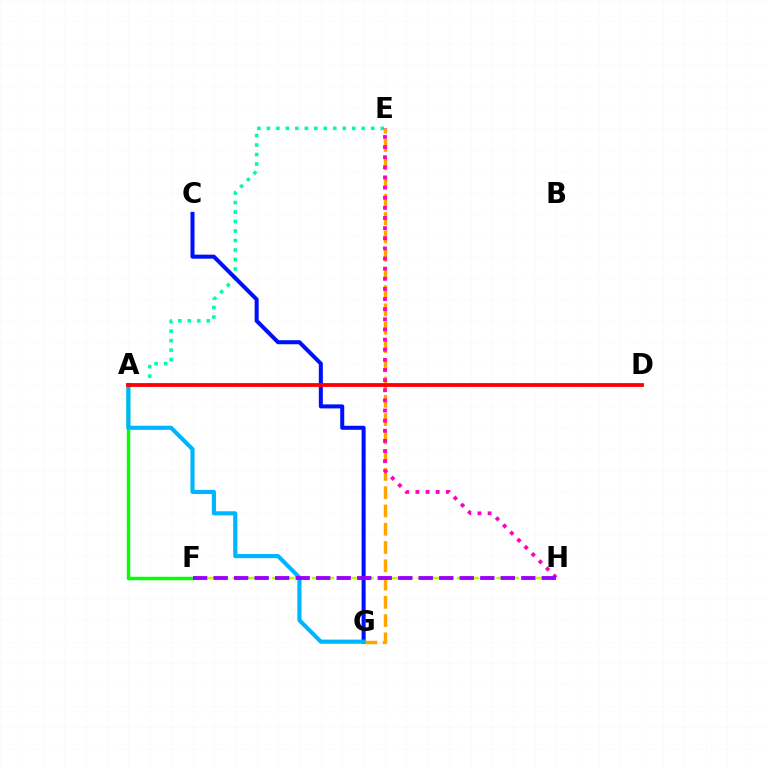{('A', 'E'): [{'color': '#00ff9d', 'line_style': 'dotted', 'thickness': 2.58}], ('F', 'H'): [{'color': '#b3ff00', 'line_style': 'dashed', 'thickness': 1.79}, {'color': '#9b00ff', 'line_style': 'dashed', 'thickness': 2.79}], ('C', 'G'): [{'color': '#0010ff', 'line_style': 'solid', 'thickness': 2.9}], ('E', 'G'): [{'color': '#ffa500', 'line_style': 'dashed', 'thickness': 2.48}], ('A', 'F'): [{'color': '#08ff00', 'line_style': 'solid', 'thickness': 2.5}], ('A', 'G'): [{'color': '#00b5ff', 'line_style': 'solid', 'thickness': 2.98}], ('E', 'H'): [{'color': '#ff00bd', 'line_style': 'dotted', 'thickness': 2.75}], ('A', 'D'): [{'color': '#ff0000', 'line_style': 'solid', 'thickness': 2.72}]}